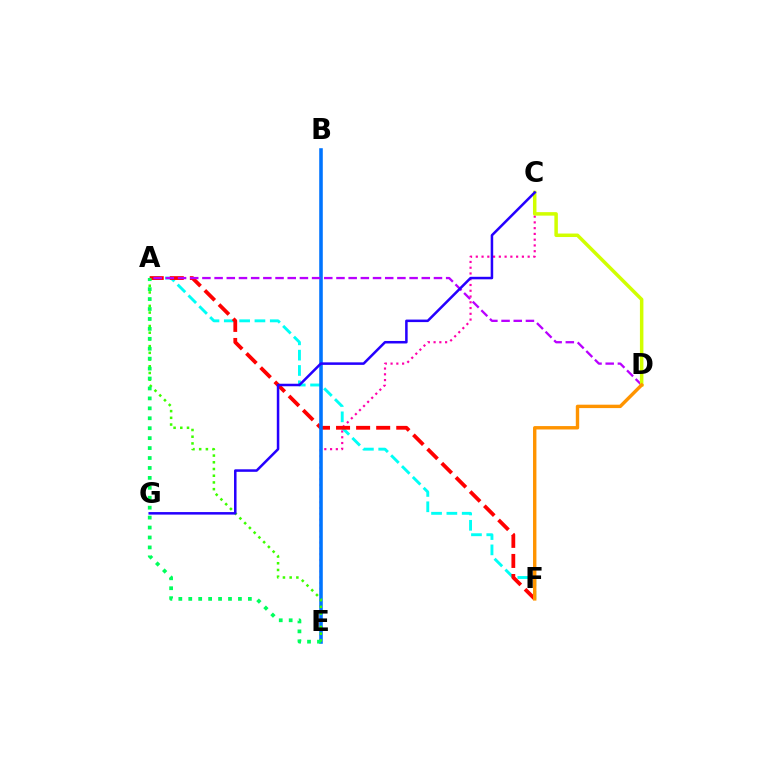{('C', 'E'): [{'color': '#ff00ac', 'line_style': 'dotted', 'thickness': 1.57}], ('A', 'F'): [{'color': '#00fff6', 'line_style': 'dashed', 'thickness': 2.08}, {'color': '#ff0000', 'line_style': 'dashed', 'thickness': 2.73}], ('B', 'E'): [{'color': '#0074ff', 'line_style': 'solid', 'thickness': 2.57}], ('A', 'D'): [{'color': '#b900ff', 'line_style': 'dashed', 'thickness': 1.66}], ('A', 'E'): [{'color': '#3dff00', 'line_style': 'dotted', 'thickness': 1.82}, {'color': '#00ff5c', 'line_style': 'dotted', 'thickness': 2.7}], ('C', 'D'): [{'color': '#d1ff00', 'line_style': 'solid', 'thickness': 2.52}], ('D', 'F'): [{'color': '#ff9400', 'line_style': 'solid', 'thickness': 2.45}], ('C', 'G'): [{'color': '#2500ff', 'line_style': 'solid', 'thickness': 1.81}]}